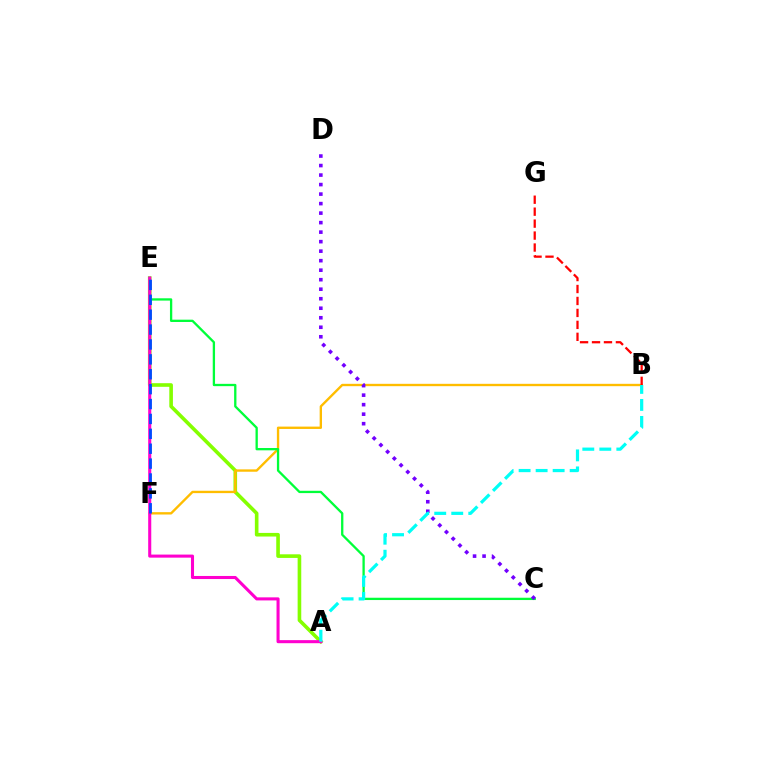{('A', 'E'): [{'color': '#84ff00', 'line_style': 'solid', 'thickness': 2.61}, {'color': '#ff00cf', 'line_style': 'solid', 'thickness': 2.21}], ('B', 'F'): [{'color': '#ffbd00', 'line_style': 'solid', 'thickness': 1.7}], ('C', 'E'): [{'color': '#00ff39', 'line_style': 'solid', 'thickness': 1.66}], ('C', 'D'): [{'color': '#7200ff', 'line_style': 'dotted', 'thickness': 2.58}], ('B', 'G'): [{'color': '#ff0000', 'line_style': 'dashed', 'thickness': 1.62}], ('E', 'F'): [{'color': '#004bff', 'line_style': 'dashed', 'thickness': 2.02}], ('A', 'B'): [{'color': '#00fff6', 'line_style': 'dashed', 'thickness': 2.31}]}